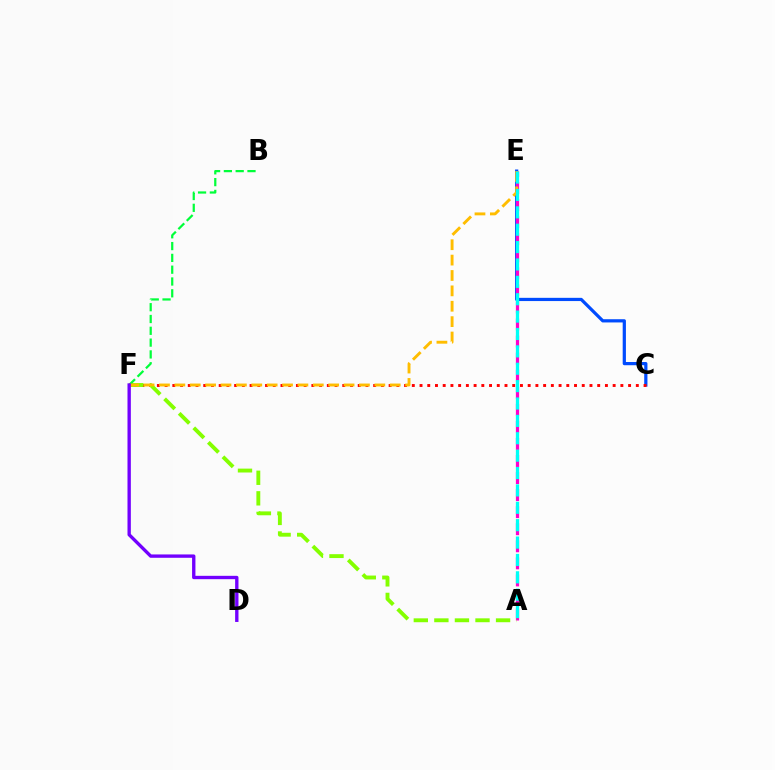{('C', 'E'): [{'color': '#004bff', 'line_style': 'solid', 'thickness': 2.32}], ('A', 'E'): [{'color': '#ff00cf', 'line_style': 'dashed', 'thickness': 2.32}, {'color': '#00fff6', 'line_style': 'dashed', 'thickness': 2.36}], ('C', 'F'): [{'color': '#ff0000', 'line_style': 'dotted', 'thickness': 2.1}], ('A', 'F'): [{'color': '#84ff00', 'line_style': 'dashed', 'thickness': 2.79}], ('B', 'F'): [{'color': '#00ff39', 'line_style': 'dashed', 'thickness': 1.6}], ('E', 'F'): [{'color': '#ffbd00', 'line_style': 'dashed', 'thickness': 2.09}], ('D', 'F'): [{'color': '#7200ff', 'line_style': 'solid', 'thickness': 2.41}]}